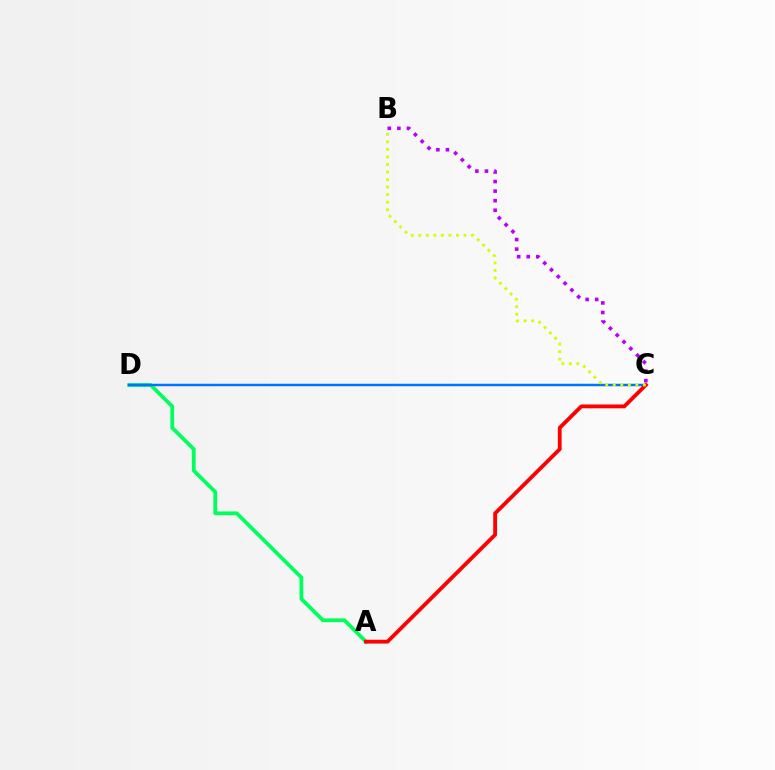{('A', 'D'): [{'color': '#00ff5c', 'line_style': 'solid', 'thickness': 2.72}], ('C', 'D'): [{'color': '#0074ff', 'line_style': 'solid', 'thickness': 1.78}], ('A', 'C'): [{'color': '#ff0000', 'line_style': 'solid', 'thickness': 2.76}], ('B', 'C'): [{'color': '#d1ff00', 'line_style': 'dotted', 'thickness': 2.05}, {'color': '#b900ff', 'line_style': 'dotted', 'thickness': 2.6}]}